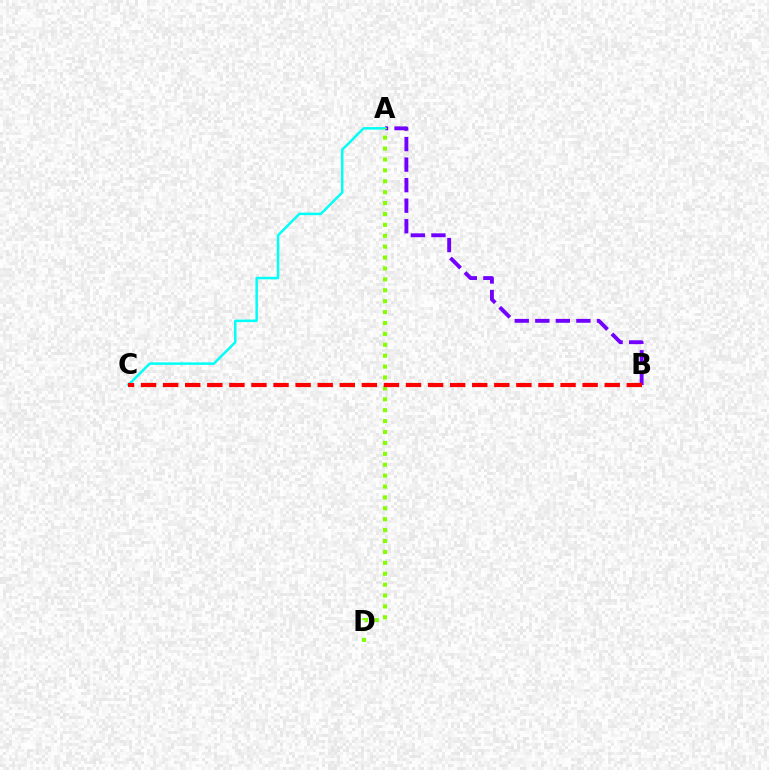{('A', 'B'): [{'color': '#7200ff', 'line_style': 'dashed', 'thickness': 2.79}], ('A', 'C'): [{'color': '#00fff6', 'line_style': 'solid', 'thickness': 1.8}], ('A', 'D'): [{'color': '#84ff00', 'line_style': 'dotted', 'thickness': 2.96}], ('B', 'C'): [{'color': '#ff0000', 'line_style': 'dashed', 'thickness': 3.0}]}